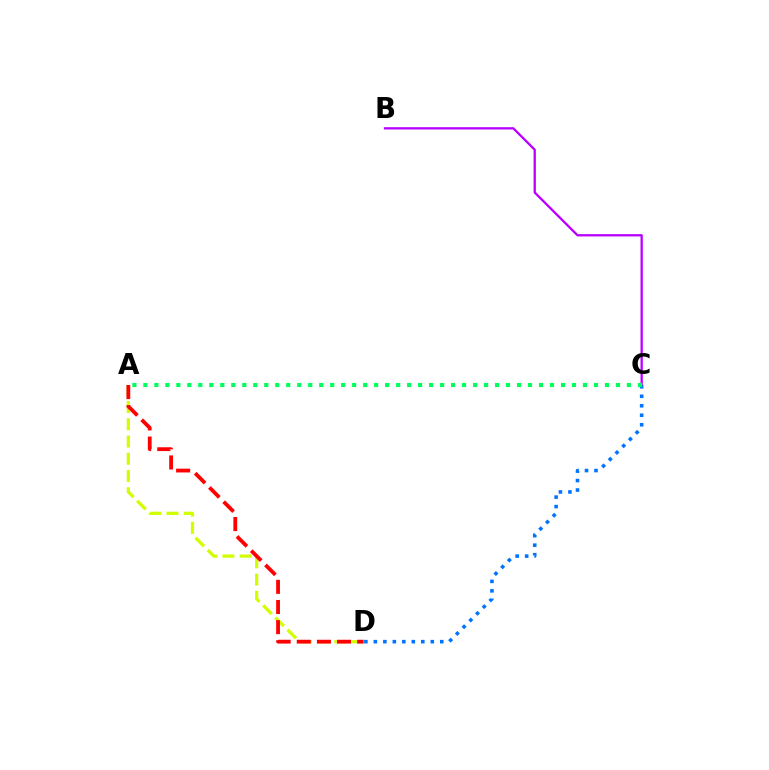{('B', 'C'): [{'color': '#b900ff', 'line_style': 'solid', 'thickness': 1.65}], ('A', 'D'): [{'color': '#d1ff00', 'line_style': 'dashed', 'thickness': 2.34}, {'color': '#ff0000', 'line_style': 'dashed', 'thickness': 2.74}], ('C', 'D'): [{'color': '#0074ff', 'line_style': 'dotted', 'thickness': 2.58}], ('A', 'C'): [{'color': '#00ff5c', 'line_style': 'dotted', 'thickness': 2.99}]}